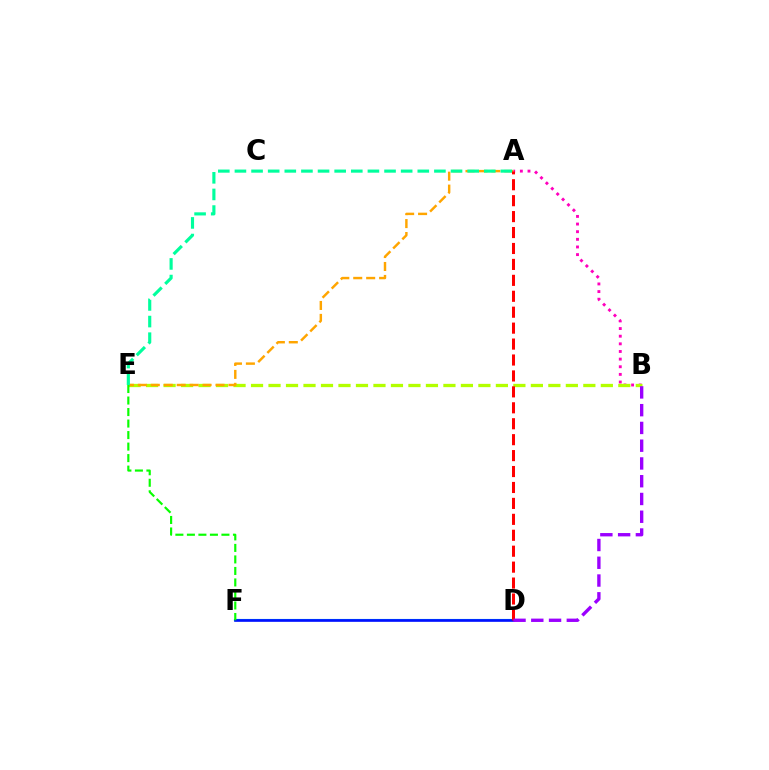{('D', 'F'): [{'color': '#00b5ff', 'line_style': 'solid', 'thickness': 1.55}, {'color': '#0010ff', 'line_style': 'solid', 'thickness': 1.9}], ('A', 'B'): [{'color': '#ff00bd', 'line_style': 'dotted', 'thickness': 2.08}], ('B', 'E'): [{'color': '#b3ff00', 'line_style': 'dashed', 'thickness': 2.38}], ('A', 'E'): [{'color': '#ffa500', 'line_style': 'dashed', 'thickness': 1.76}, {'color': '#00ff9d', 'line_style': 'dashed', 'thickness': 2.26}], ('A', 'D'): [{'color': '#ff0000', 'line_style': 'dashed', 'thickness': 2.16}], ('E', 'F'): [{'color': '#08ff00', 'line_style': 'dashed', 'thickness': 1.56}], ('B', 'D'): [{'color': '#9b00ff', 'line_style': 'dashed', 'thickness': 2.41}]}